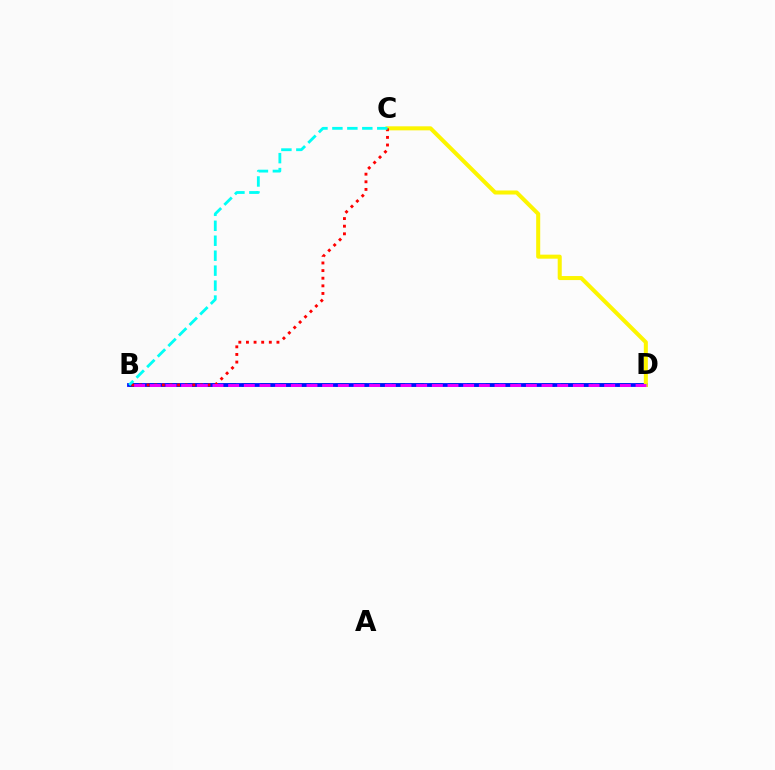{('B', 'D'): [{'color': '#08ff00', 'line_style': 'dashed', 'thickness': 2.55}, {'color': '#0010ff', 'line_style': 'solid', 'thickness': 2.73}, {'color': '#ee00ff', 'line_style': 'dashed', 'thickness': 2.13}], ('C', 'D'): [{'color': '#fcf500', 'line_style': 'solid', 'thickness': 2.91}], ('B', 'C'): [{'color': '#ff0000', 'line_style': 'dotted', 'thickness': 2.07}, {'color': '#00fff6', 'line_style': 'dashed', 'thickness': 2.03}]}